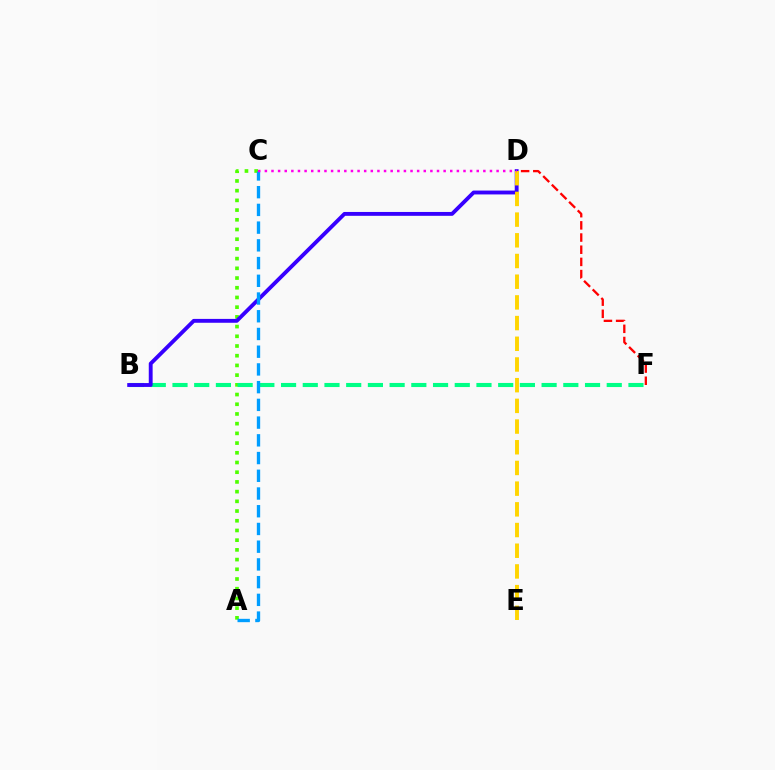{('A', 'C'): [{'color': '#4fff00', 'line_style': 'dotted', 'thickness': 2.64}, {'color': '#009eff', 'line_style': 'dashed', 'thickness': 2.41}], ('B', 'F'): [{'color': '#00ff86', 'line_style': 'dashed', 'thickness': 2.95}], ('D', 'F'): [{'color': '#ff0000', 'line_style': 'dashed', 'thickness': 1.65}], ('B', 'D'): [{'color': '#3700ff', 'line_style': 'solid', 'thickness': 2.78}], ('D', 'E'): [{'color': '#ffd500', 'line_style': 'dashed', 'thickness': 2.81}], ('C', 'D'): [{'color': '#ff00ed', 'line_style': 'dotted', 'thickness': 1.8}]}